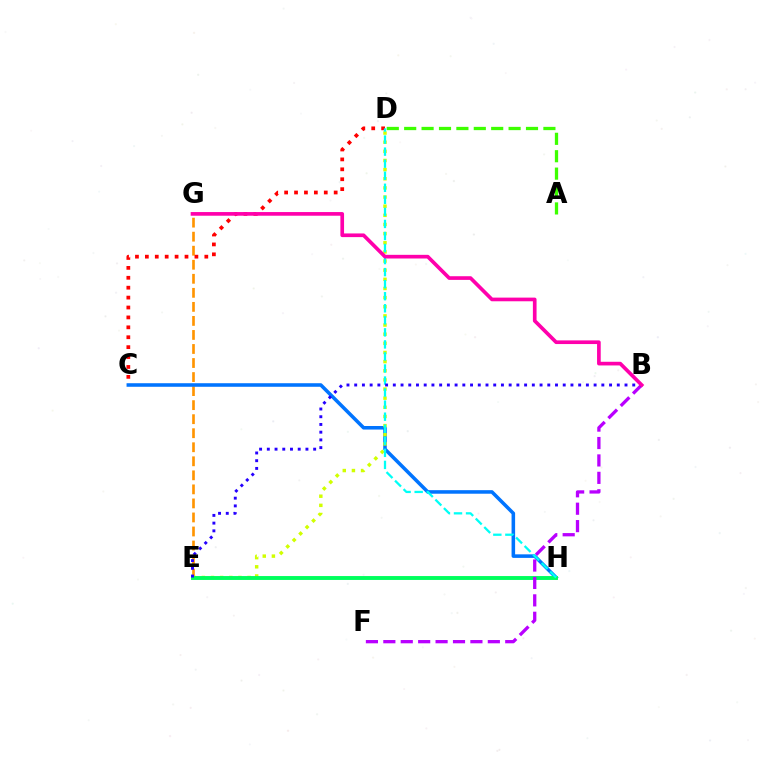{('E', 'G'): [{'color': '#ff9400', 'line_style': 'dashed', 'thickness': 1.91}], ('A', 'D'): [{'color': '#3dff00', 'line_style': 'dashed', 'thickness': 2.36}], ('C', 'D'): [{'color': '#ff0000', 'line_style': 'dotted', 'thickness': 2.69}], ('C', 'H'): [{'color': '#0074ff', 'line_style': 'solid', 'thickness': 2.56}], ('D', 'E'): [{'color': '#d1ff00', 'line_style': 'dotted', 'thickness': 2.48}], ('E', 'H'): [{'color': '#00ff5c', 'line_style': 'solid', 'thickness': 2.81}], ('D', 'H'): [{'color': '#00fff6', 'line_style': 'dashed', 'thickness': 1.64}], ('B', 'F'): [{'color': '#b900ff', 'line_style': 'dashed', 'thickness': 2.37}], ('B', 'E'): [{'color': '#2500ff', 'line_style': 'dotted', 'thickness': 2.1}], ('B', 'G'): [{'color': '#ff00ac', 'line_style': 'solid', 'thickness': 2.64}]}